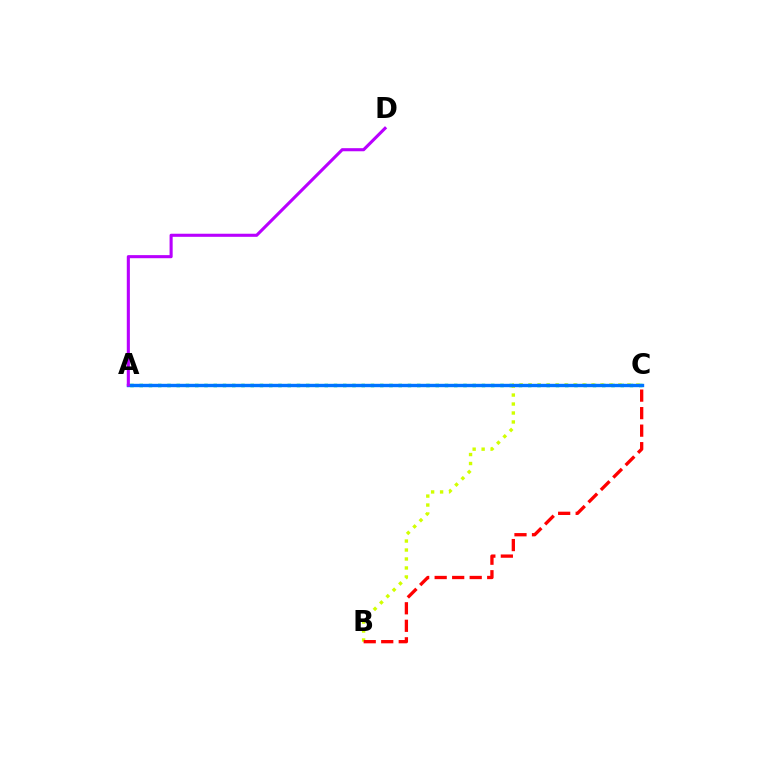{('A', 'C'): [{'color': '#00ff5c', 'line_style': 'dotted', 'thickness': 2.51}, {'color': '#0074ff', 'line_style': 'solid', 'thickness': 2.43}], ('B', 'C'): [{'color': '#d1ff00', 'line_style': 'dotted', 'thickness': 2.44}, {'color': '#ff0000', 'line_style': 'dashed', 'thickness': 2.38}], ('A', 'D'): [{'color': '#b900ff', 'line_style': 'solid', 'thickness': 2.22}]}